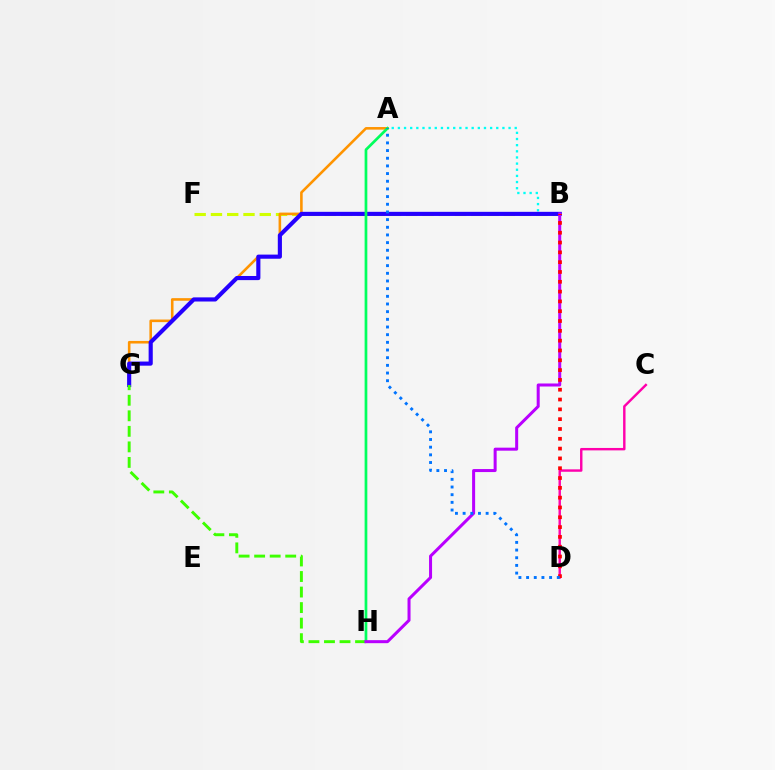{('A', 'B'): [{'color': '#00fff6', 'line_style': 'dotted', 'thickness': 1.67}], ('B', 'F'): [{'color': '#d1ff00', 'line_style': 'dashed', 'thickness': 2.21}], ('A', 'G'): [{'color': '#ff9400', 'line_style': 'solid', 'thickness': 1.86}], ('C', 'D'): [{'color': '#ff00ac', 'line_style': 'solid', 'thickness': 1.75}], ('B', 'G'): [{'color': '#2500ff', 'line_style': 'solid', 'thickness': 2.97}], ('G', 'H'): [{'color': '#3dff00', 'line_style': 'dashed', 'thickness': 2.11}], ('A', 'H'): [{'color': '#00ff5c', 'line_style': 'solid', 'thickness': 1.95}], ('B', 'H'): [{'color': '#b900ff', 'line_style': 'solid', 'thickness': 2.17}], ('B', 'D'): [{'color': '#ff0000', 'line_style': 'dotted', 'thickness': 2.67}], ('A', 'D'): [{'color': '#0074ff', 'line_style': 'dotted', 'thickness': 2.08}]}